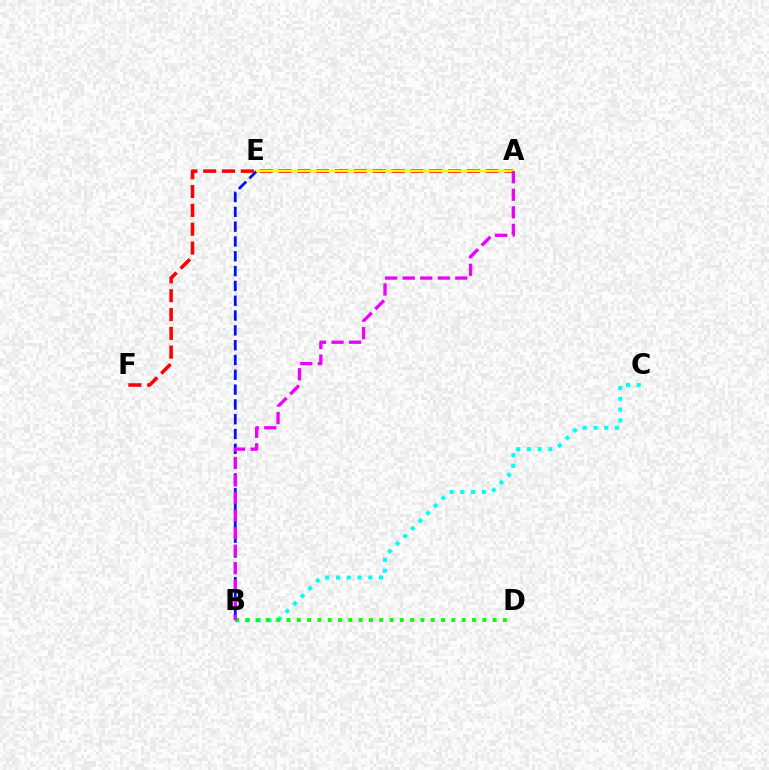{('B', 'E'): [{'color': '#0010ff', 'line_style': 'dashed', 'thickness': 2.01}], ('B', 'C'): [{'color': '#00fff6', 'line_style': 'dotted', 'thickness': 2.92}], ('A', 'F'): [{'color': '#ff0000', 'line_style': 'dashed', 'thickness': 2.56}], ('B', 'D'): [{'color': '#08ff00', 'line_style': 'dotted', 'thickness': 2.8}], ('A', 'E'): [{'color': '#fcf500', 'line_style': 'solid', 'thickness': 1.73}], ('A', 'B'): [{'color': '#ee00ff', 'line_style': 'dashed', 'thickness': 2.38}]}